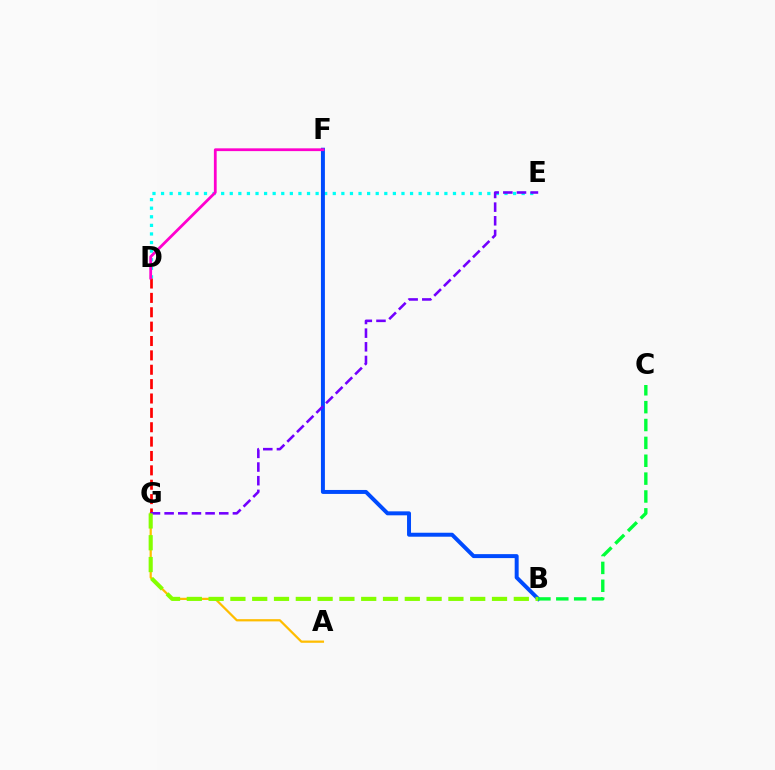{('A', 'G'): [{'color': '#ffbd00', 'line_style': 'solid', 'thickness': 1.61}], ('D', 'E'): [{'color': '#00fff6', 'line_style': 'dotted', 'thickness': 2.33}], ('B', 'F'): [{'color': '#004bff', 'line_style': 'solid', 'thickness': 2.86}], ('D', 'G'): [{'color': '#ff0000', 'line_style': 'dashed', 'thickness': 1.95}], ('E', 'G'): [{'color': '#7200ff', 'line_style': 'dashed', 'thickness': 1.86}], ('B', 'C'): [{'color': '#00ff39', 'line_style': 'dashed', 'thickness': 2.43}], ('B', 'G'): [{'color': '#84ff00', 'line_style': 'dashed', 'thickness': 2.96}], ('D', 'F'): [{'color': '#ff00cf', 'line_style': 'solid', 'thickness': 2.0}]}